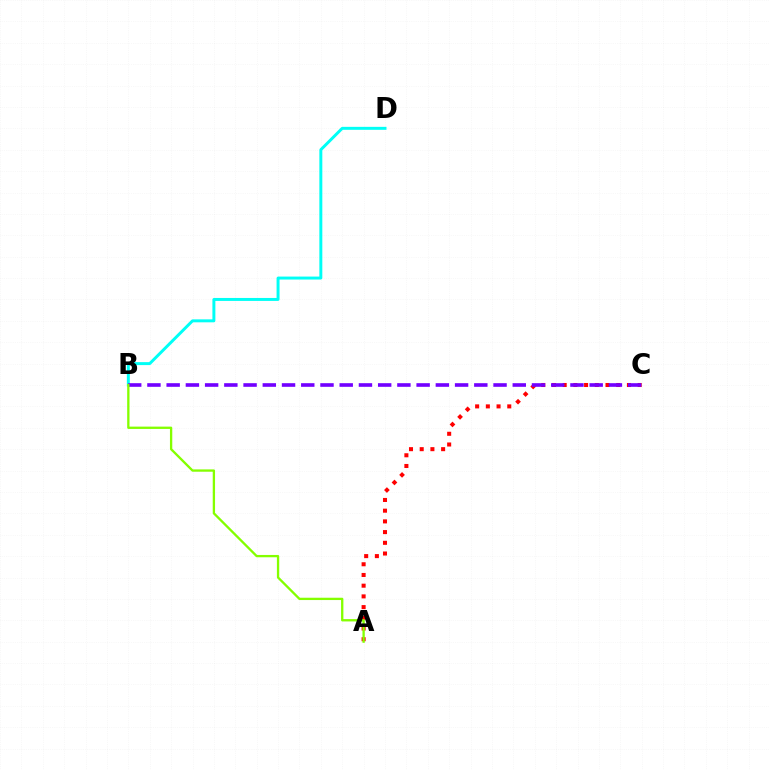{('B', 'D'): [{'color': '#00fff6', 'line_style': 'solid', 'thickness': 2.13}], ('A', 'C'): [{'color': '#ff0000', 'line_style': 'dotted', 'thickness': 2.91}], ('B', 'C'): [{'color': '#7200ff', 'line_style': 'dashed', 'thickness': 2.61}], ('A', 'B'): [{'color': '#84ff00', 'line_style': 'solid', 'thickness': 1.67}]}